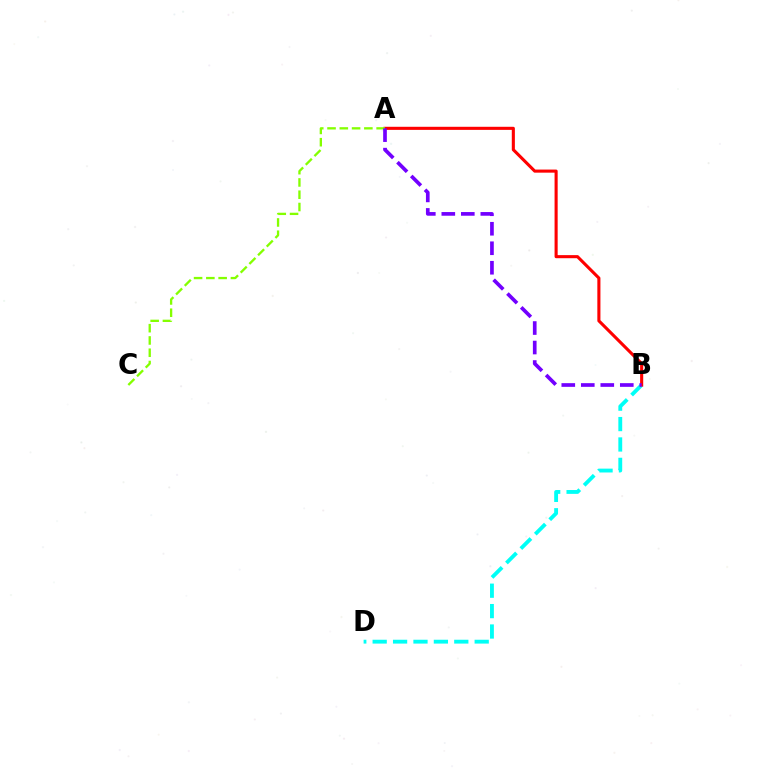{('B', 'D'): [{'color': '#00fff6', 'line_style': 'dashed', 'thickness': 2.77}], ('A', 'B'): [{'color': '#ff0000', 'line_style': 'solid', 'thickness': 2.23}, {'color': '#7200ff', 'line_style': 'dashed', 'thickness': 2.65}], ('A', 'C'): [{'color': '#84ff00', 'line_style': 'dashed', 'thickness': 1.67}]}